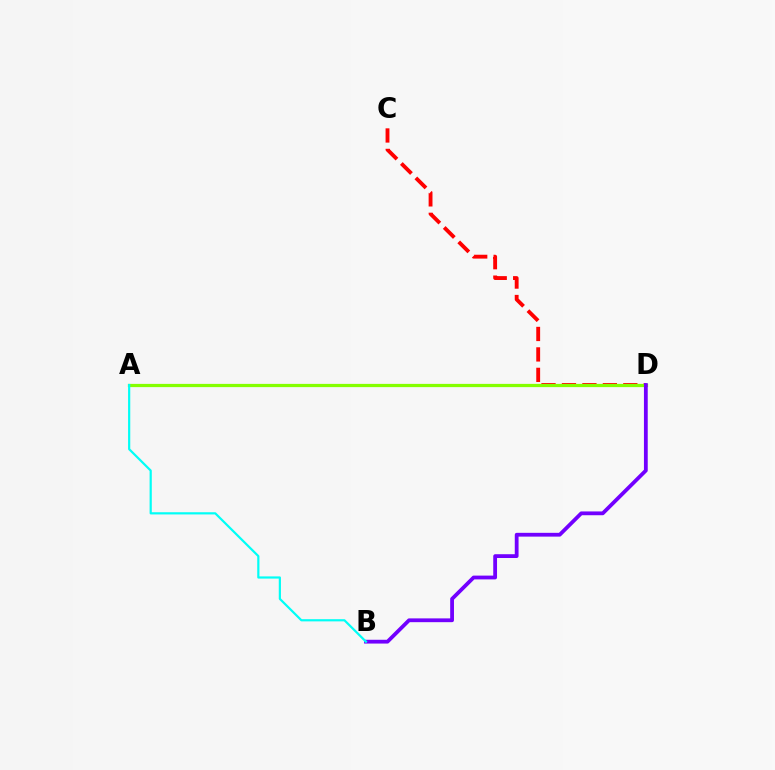{('C', 'D'): [{'color': '#ff0000', 'line_style': 'dashed', 'thickness': 2.78}], ('A', 'D'): [{'color': '#84ff00', 'line_style': 'solid', 'thickness': 2.33}], ('B', 'D'): [{'color': '#7200ff', 'line_style': 'solid', 'thickness': 2.73}], ('A', 'B'): [{'color': '#00fff6', 'line_style': 'solid', 'thickness': 1.58}]}